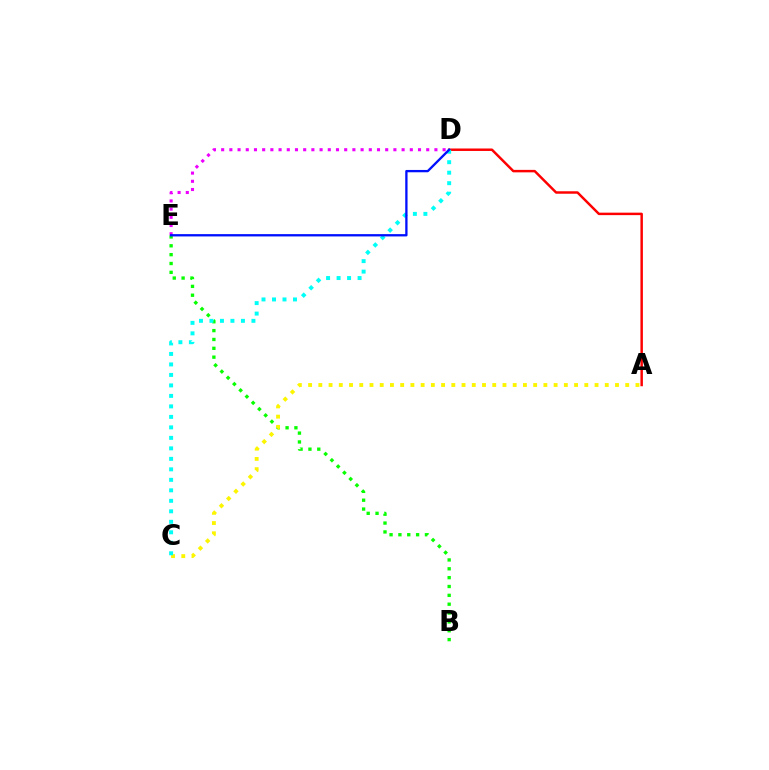{('B', 'E'): [{'color': '#08ff00', 'line_style': 'dotted', 'thickness': 2.4}], ('A', 'C'): [{'color': '#fcf500', 'line_style': 'dotted', 'thickness': 2.78}], ('A', 'D'): [{'color': '#ff0000', 'line_style': 'solid', 'thickness': 1.78}], ('C', 'D'): [{'color': '#00fff6', 'line_style': 'dotted', 'thickness': 2.85}], ('D', 'E'): [{'color': '#ee00ff', 'line_style': 'dotted', 'thickness': 2.23}, {'color': '#0010ff', 'line_style': 'solid', 'thickness': 1.67}]}